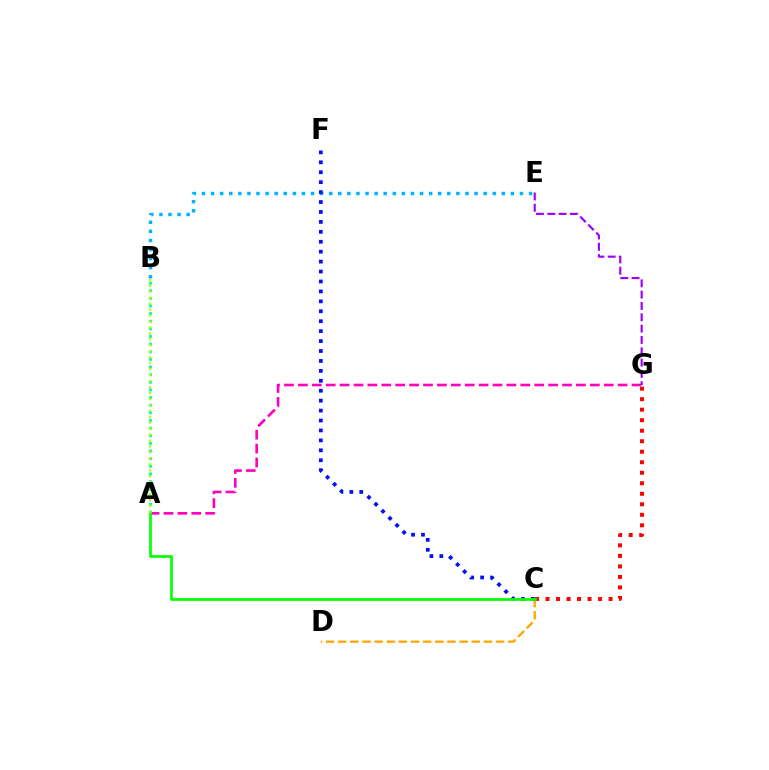{('C', 'D'): [{'color': '#ffa500', 'line_style': 'dashed', 'thickness': 1.65}], ('B', 'E'): [{'color': '#00b5ff', 'line_style': 'dotted', 'thickness': 2.47}], ('A', 'G'): [{'color': '#ff00bd', 'line_style': 'dashed', 'thickness': 1.89}], ('C', 'F'): [{'color': '#0010ff', 'line_style': 'dotted', 'thickness': 2.7}], ('C', 'G'): [{'color': '#ff0000', 'line_style': 'dotted', 'thickness': 2.86}], ('A', 'C'): [{'color': '#08ff00', 'line_style': 'solid', 'thickness': 1.96}], ('A', 'B'): [{'color': '#00ff9d', 'line_style': 'dotted', 'thickness': 2.07}, {'color': '#b3ff00', 'line_style': 'dotted', 'thickness': 1.62}], ('E', 'G'): [{'color': '#9b00ff', 'line_style': 'dashed', 'thickness': 1.54}]}